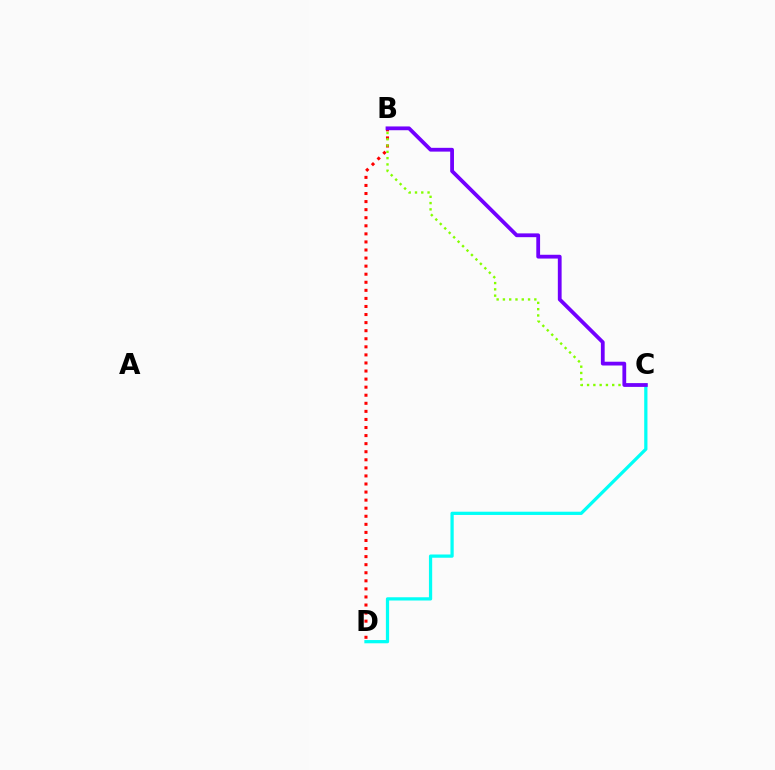{('C', 'D'): [{'color': '#00fff6', 'line_style': 'solid', 'thickness': 2.33}], ('B', 'D'): [{'color': '#ff0000', 'line_style': 'dotted', 'thickness': 2.19}], ('B', 'C'): [{'color': '#84ff00', 'line_style': 'dotted', 'thickness': 1.71}, {'color': '#7200ff', 'line_style': 'solid', 'thickness': 2.72}]}